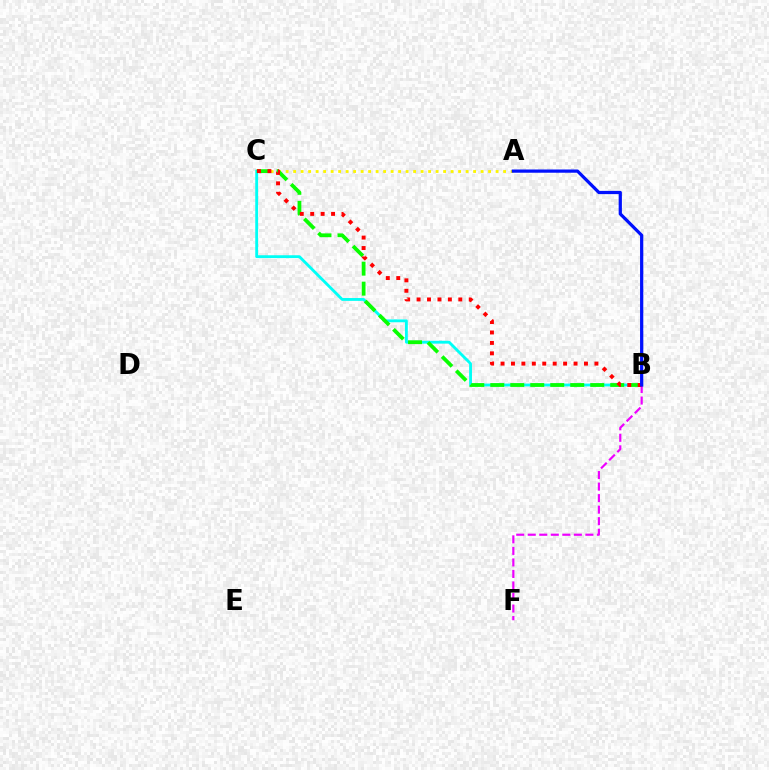{('A', 'C'): [{'color': '#fcf500', 'line_style': 'dotted', 'thickness': 2.04}], ('B', 'C'): [{'color': '#00fff6', 'line_style': 'solid', 'thickness': 2.05}, {'color': '#08ff00', 'line_style': 'dashed', 'thickness': 2.72}, {'color': '#ff0000', 'line_style': 'dotted', 'thickness': 2.83}], ('B', 'F'): [{'color': '#ee00ff', 'line_style': 'dashed', 'thickness': 1.57}], ('A', 'B'): [{'color': '#0010ff', 'line_style': 'solid', 'thickness': 2.33}]}